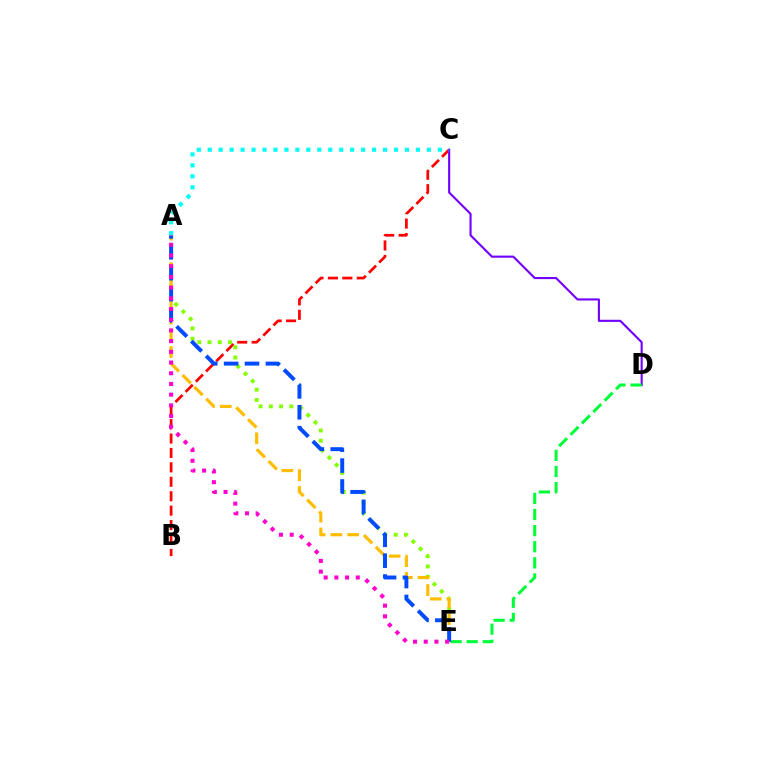{('B', 'C'): [{'color': '#ff0000', 'line_style': 'dashed', 'thickness': 1.96}], ('C', 'D'): [{'color': '#7200ff', 'line_style': 'solid', 'thickness': 1.52}], ('A', 'E'): [{'color': '#84ff00', 'line_style': 'dotted', 'thickness': 2.79}, {'color': '#ffbd00', 'line_style': 'dashed', 'thickness': 2.28}, {'color': '#004bff', 'line_style': 'dashed', 'thickness': 2.84}, {'color': '#ff00cf', 'line_style': 'dotted', 'thickness': 2.91}], ('D', 'E'): [{'color': '#00ff39', 'line_style': 'dashed', 'thickness': 2.19}], ('A', 'C'): [{'color': '#00fff6', 'line_style': 'dotted', 'thickness': 2.98}]}